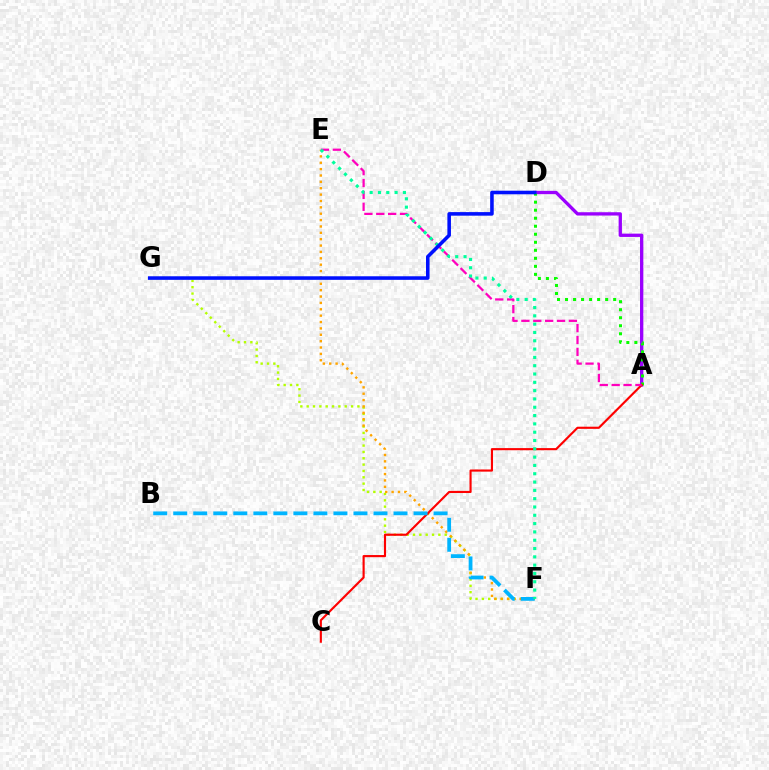{('A', 'D'): [{'color': '#9b00ff', 'line_style': 'solid', 'thickness': 2.38}, {'color': '#08ff00', 'line_style': 'dotted', 'thickness': 2.18}], ('F', 'G'): [{'color': '#b3ff00', 'line_style': 'dotted', 'thickness': 1.72}], ('E', 'F'): [{'color': '#ffa500', 'line_style': 'dotted', 'thickness': 1.73}, {'color': '#00ff9d', 'line_style': 'dotted', 'thickness': 2.26}], ('A', 'C'): [{'color': '#ff0000', 'line_style': 'solid', 'thickness': 1.54}], ('A', 'E'): [{'color': '#ff00bd', 'line_style': 'dashed', 'thickness': 1.61}], ('B', 'F'): [{'color': '#00b5ff', 'line_style': 'dashed', 'thickness': 2.72}], ('D', 'G'): [{'color': '#0010ff', 'line_style': 'solid', 'thickness': 2.57}]}